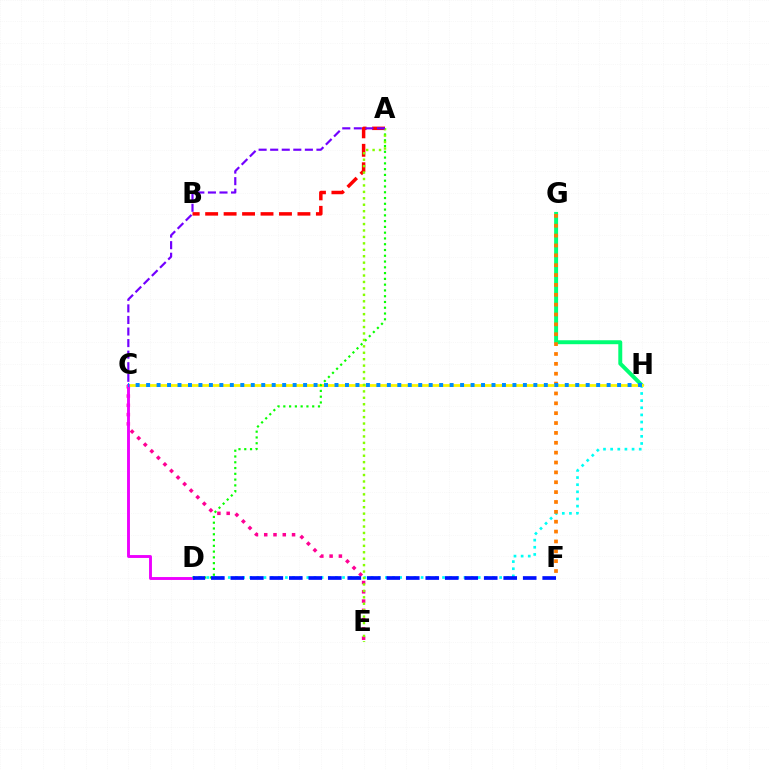{('C', 'E'): [{'color': '#ff0094', 'line_style': 'dotted', 'thickness': 2.52}], ('A', 'B'): [{'color': '#ff0000', 'line_style': 'dashed', 'thickness': 2.51}], ('G', 'H'): [{'color': '#00ff74', 'line_style': 'solid', 'thickness': 2.84}], ('D', 'H'): [{'color': '#00fff6', 'line_style': 'dotted', 'thickness': 1.94}], ('F', 'G'): [{'color': '#ff7c00', 'line_style': 'dotted', 'thickness': 2.68}], ('C', 'H'): [{'color': '#fcf500', 'line_style': 'solid', 'thickness': 2.0}, {'color': '#008cff', 'line_style': 'dotted', 'thickness': 2.84}], ('C', 'D'): [{'color': '#ee00ff', 'line_style': 'solid', 'thickness': 2.08}], ('A', 'D'): [{'color': '#08ff00', 'line_style': 'dotted', 'thickness': 1.57}], ('D', 'F'): [{'color': '#0010ff', 'line_style': 'dashed', 'thickness': 2.65}], ('A', 'E'): [{'color': '#84ff00', 'line_style': 'dotted', 'thickness': 1.75}], ('A', 'C'): [{'color': '#7200ff', 'line_style': 'dashed', 'thickness': 1.57}]}